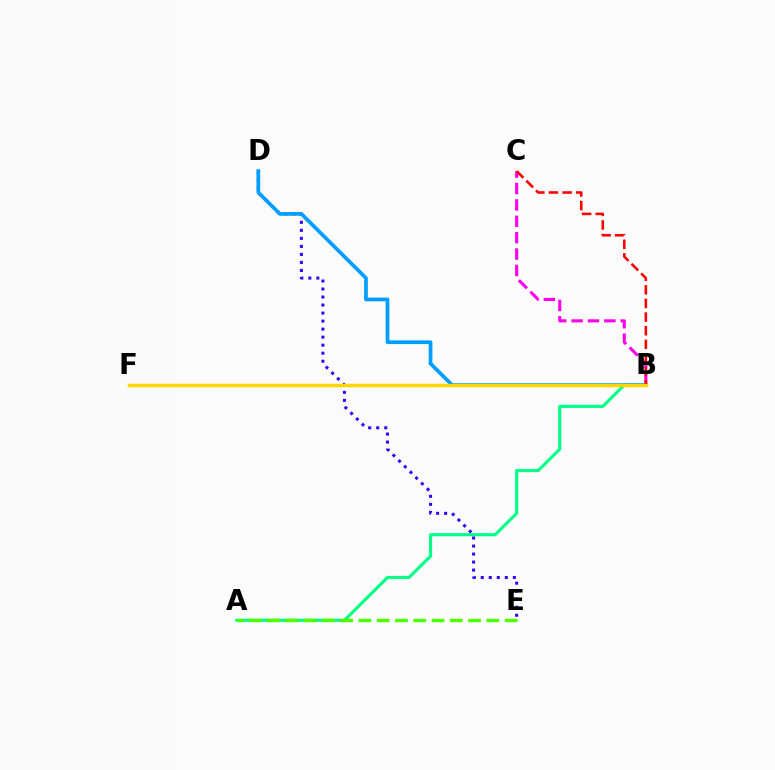{('A', 'B'): [{'color': '#00ff86', 'line_style': 'solid', 'thickness': 2.25}], ('D', 'E'): [{'color': '#3700ff', 'line_style': 'dotted', 'thickness': 2.18}], ('B', 'D'): [{'color': '#009eff', 'line_style': 'solid', 'thickness': 2.67}], ('B', 'C'): [{'color': '#ff00ed', 'line_style': 'dashed', 'thickness': 2.22}, {'color': '#ff0000', 'line_style': 'dashed', 'thickness': 1.85}], ('A', 'E'): [{'color': '#4fff00', 'line_style': 'dashed', 'thickness': 2.48}], ('B', 'F'): [{'color': '#ffd500', 'line_style': 'solid', 'thickness': 2.5}]}